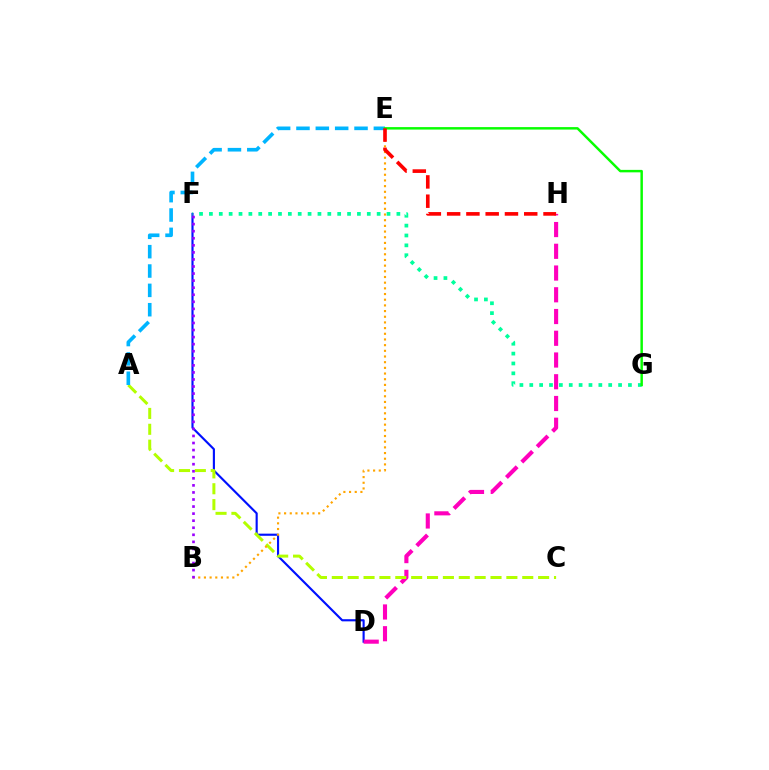{('D', 'F'): [{'color': '#0010ff', 'line_style': 'solid', 'thickness': 1.54}], ('F', 'G'): [{'color': '#00ff9d', 'line_style': 'dotted', 'thickness': 2.68}], ('D', 'H'): [{'color': '#ff00bd', 'line_style': 'dashed', 'thickness': 2.95}], ('A', 'C'): [{'color': '#b3ff00', 'line_style': 'dashed', 'thickness': 2.16}], ('B', 'E'): [{'color': '#ffa500', 'line_style': 'dotted', 'thickness': 1.54}], ('A', 'E'): [{'color': '#00b5ff', 'line_style': 'dashed', 'thickness': 2.63}], ('E', 'G'): [{'color': '#08ff00', 'line_style': 'solid', 'thickness': 1.78}], ('B', 'F'): [{'color': '#9b00ff', 'line_style': 'dotted', 'thickness': 1.92}], ('E', 'H'): [{'color': '#ff0000', 'line_style': 'dashed', 'thickness': 2.62}]}